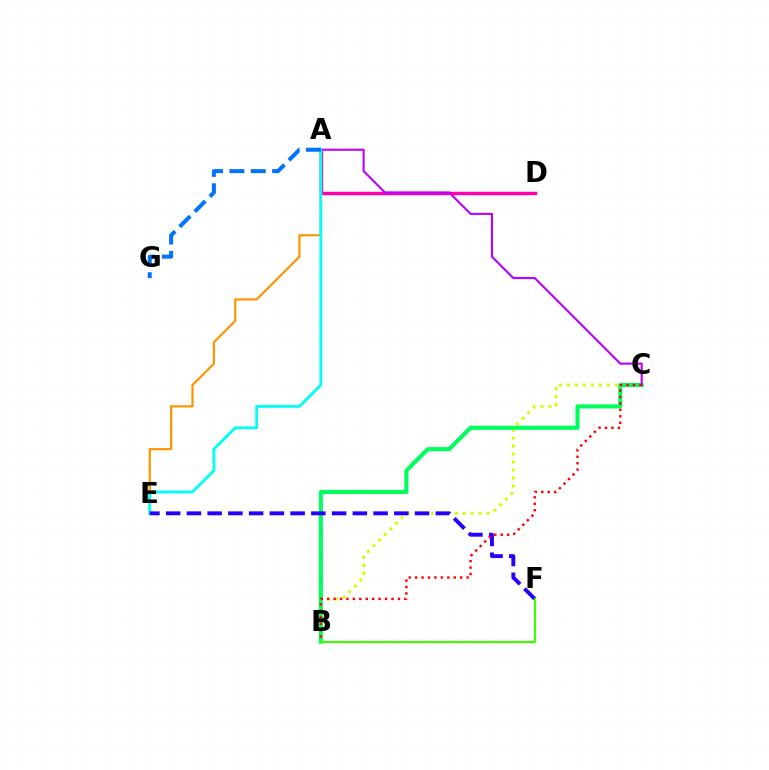{('A', 'E'): [{'color': '#ff9400', 'line_style': 'solid', 'thickness': 1.58}, {'color': '#00fff6', 'line_style': 'solid', 'thickness': 2.03}], ('B', 'C'): [{'color': '#d1ff00', 'line_style': 'dotted', 'thickness': 2.17}, {'color': '#00ff5c', 'line_style': 'solid', 'thickness': 2.96}, {'color': '#ff0000', 'line_style': 'dotted', 'thickness': 1.75}], ('A', 'D'): [{'color': '#ff00ac', 'line_style': 'solid', 'thickness': 2.48}], ('A', 'C'): [{'color': '#b900ff', 'line_style': 'solid', 'thickness': 1.51}], ('E', 'F'): [{'color': '#2500ff', 'line_style': 'dashed', 'thickness': 2.82}], ('A', 'G'): [{'color': '#0074ff', 'line_style': 'dashed', 'thickness': 2.9}], ('B', 'F'): [{'color': '#3dff00', 'line_style': 'solid', 'thickness': 1.55}]}